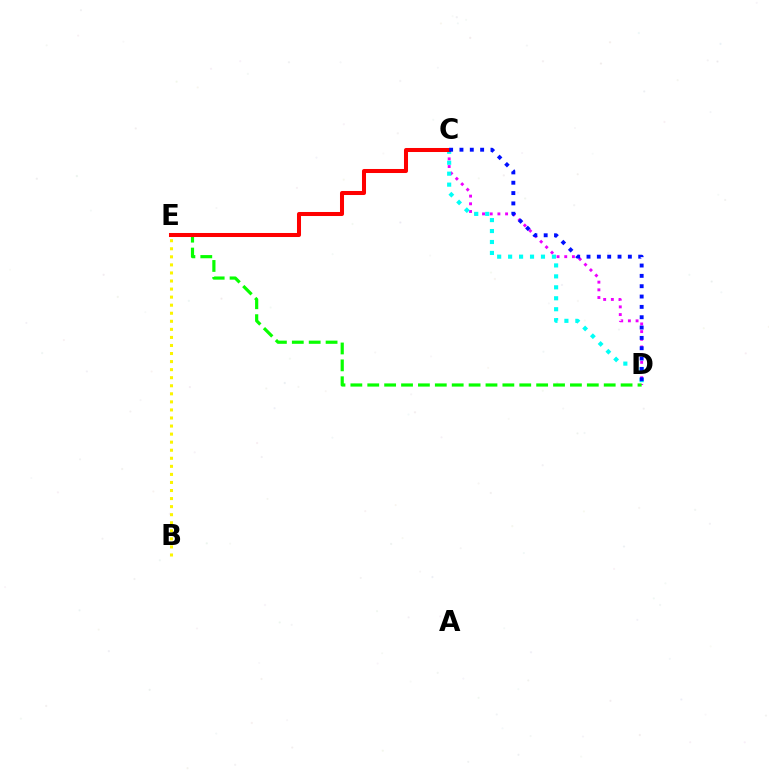{('C', 'D'): [{'color': '#ee00ff', 'line_style': 'dotted', 'thickness': 2.09}, {'color': '#00fff6', 'line_style': 'dotted', 'thickness': 2.98}, {'color': '#0010ff', 'line_style': 'dotted', 'thickness': 2.81}], ('D', 'E'): [{'color': '#08ff00', 'line_style': 'dashed', 'thickness': 2.29}], ('C', 'E'): [{'color': '#ff0000', 'line_style': 'solid', 'thickness': 2.9}], ('B', 'E'): [{'color': '#fcf500', 'line_style': 'dotted', 'thickness': 2.19}]}